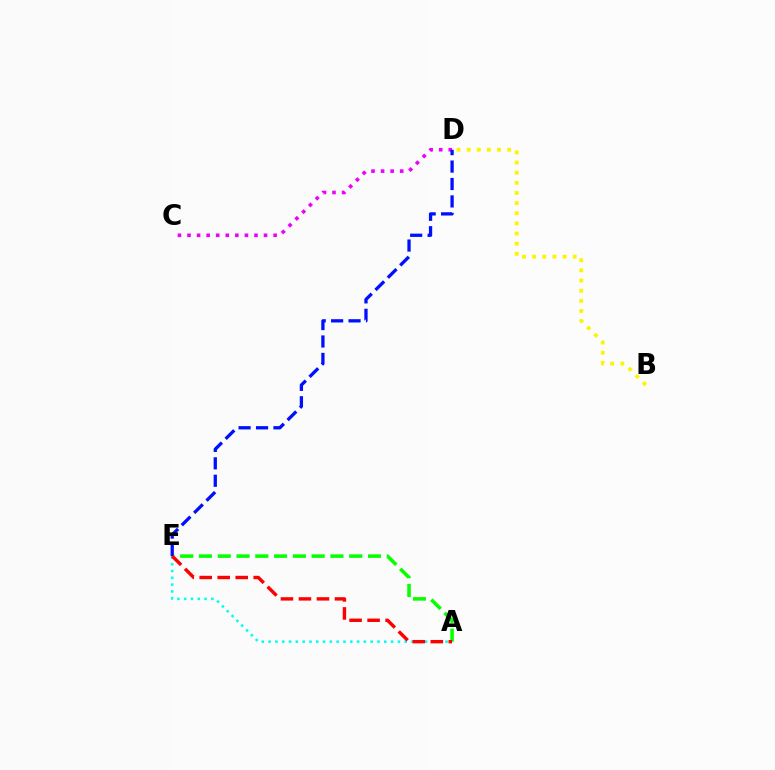{('B', 'D'): [{'color': '#fcf500', 'line_style': 'dotted', 'thickness': 2.76}], ('A', 'E'): [{'color': '#08ff00', 'line_style': 'dashed', 'thickness': 2.55}, {'color': '#00fff6', 'line_style': 'dotted', 'thickness': 1.85}, {'color': '#ff0000', 'line_style': 'dashed', 'thickness': 2.45}], ('C', 'D'): [{'color': '#ee00ff', 'line_style': 'dotted', 'thickness': 2.6}], ('D', 'E'): [{'color': '#0010ff', 'line_style': 'dashed', 'thickness': 2.37}]}